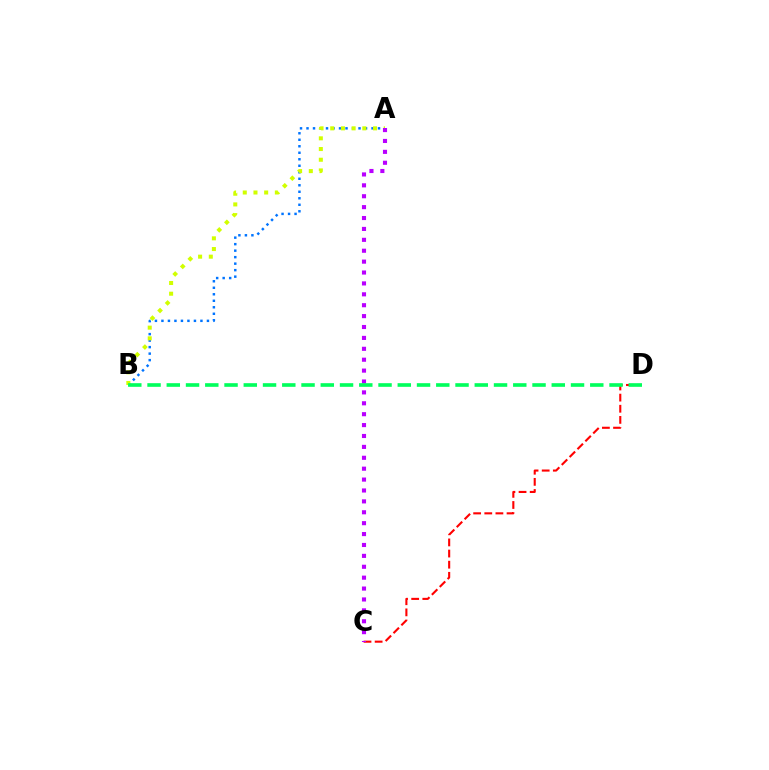{('C', 'D'): [{'color': '#ff0000', 'line_style': 'dashed', 'thickness': 1.51}], ('A', 'B'): [{'color': '#0074ff', 'line_style': 'dotted', 'thickness': 1.77}, {'color': '#d1ff00', 'line_style': 'dotted', 'thickness': 2.91}], ('A', 'C'): [{'color': '#b900ff', 'line_style': 'dotted', 'thickness': 2.96}], ('B', 'D'): [{'color': '#00ff5c', 'line_style': 'dashed', 'thickness': 2.62}]}